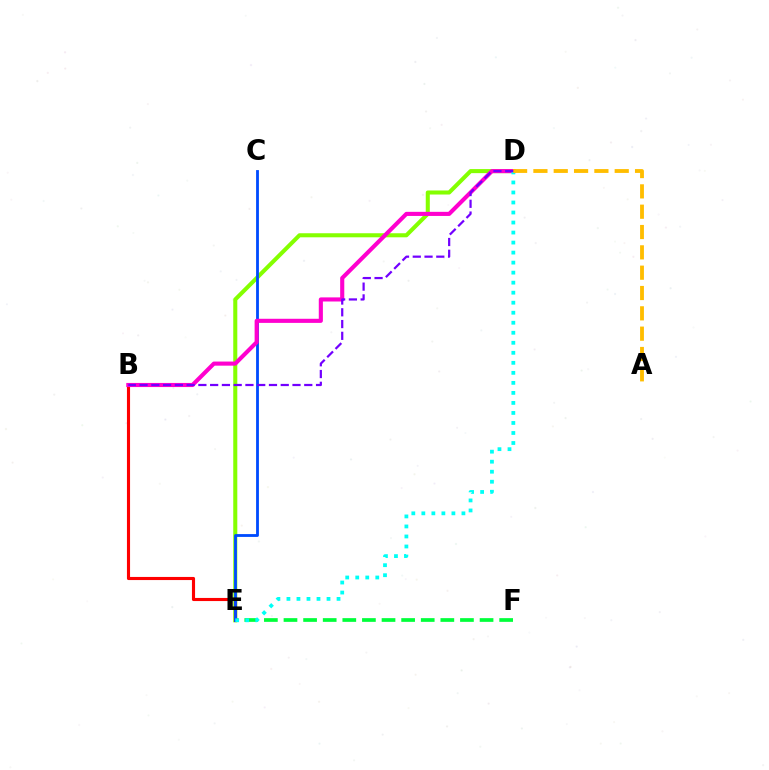{('E', 'F'): [{'color': '#00ff39', 'line_style': 'dashed', 'thickness': 2.66}], ('D', 'E'): [{'color': '#84ff00', 'line_style': 'solid', 'thickness': 2.92}, {'color': '#00fff6', 'line_style': 'dotted', 'thickness': 2.72}], ('B', 'E'): [{'color': '#ff0000', 'line_style': 'solid', 'thickness': 2.25}], ('C', 'E'): [{'color': '#004bff', 'line_style': 'solid', 'thickness': 2.03}], ('B', 'D'): [{'color': '#ff00cf', 'line_style': 'solid', 'thickness': 2.96}, {'color': '#7200ff', 'line_style': 'dashed', 'thickness': 1.6}], ('A', 'D'): [{'color': '#ffbd00', 'line_style': 'dashed', 'thickness': 2.76}]}